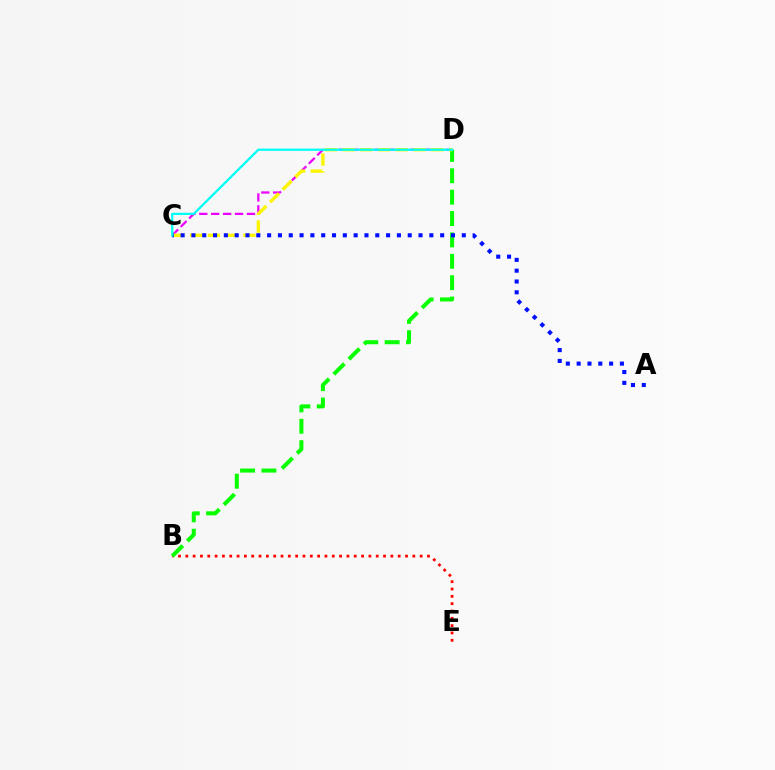{('C', 'D'): [{'color': '#ee00ff', 'line_style': 'dashed', 'thickness': 1.62}, {'color': '#fcf500', 'line_style': 'dashed', 'thickness': 2.41}, {'color': '#00fff6', 'line_style': 'solid', 'thickness': 1.61}], ('B', 'E'): [{'color': '#ff0000', 'line_style': 'dotted', 'thickness': 1.99}], ('B', 'D'): [{'color': '#08ff00', 'line_style': 'dashed', 'thickness': 2.9}], ('A', 'C'): [{'color': '#0010ff', 'line_style': 'dotted', 'thickness': 2.94}]}